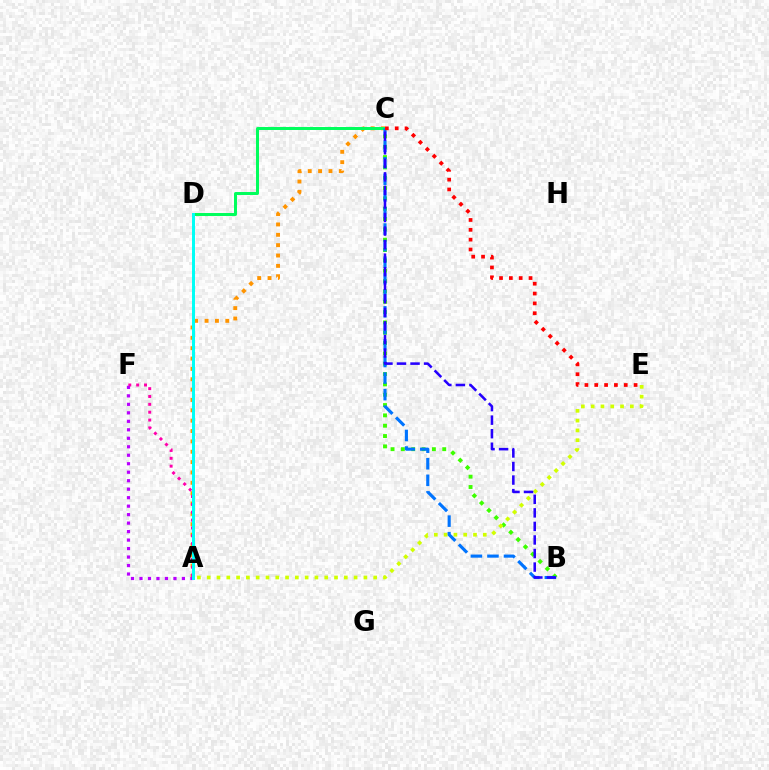{('A', 'C'): [{'color': '#ff9400', 'line_style': 'dotted', 'thickness': 2.81}], ('C', 'D'): [{'color': '#00ff5c', 'line_style': 'solid', 'thickness': 2.14}], ('B', 'C'): [{'color': '#3dff00', 'line_style': 'dotted', 'thickness': 2.81}, {'color': '#0074ff', 'line_style': 'dashed', 'thickness': 2.25}, {'color': '#2500ff', 'line_style': 'dashed', 'thickness': 1.84}], ('A', 'E'): [{'color': '#d1ff00', 'line_style': 'dotted', 'thickness': 2.66}], ('A', 'F'): [{'color': '#ff00ac', 'line_style': 'dotted', 'thickness': 2.13}, {'color': '#b900ff', 'line_style': 'dotted', 'thickness': 2.31}], ('A', 'D'): [{'color': '#00fff6', 'line_style': 'solid', 'thickness': 2.15}], ('C', 'E'): [{'color': '#ff0000', 'line_style': 'dotted', 'thickness': 2.67}]}